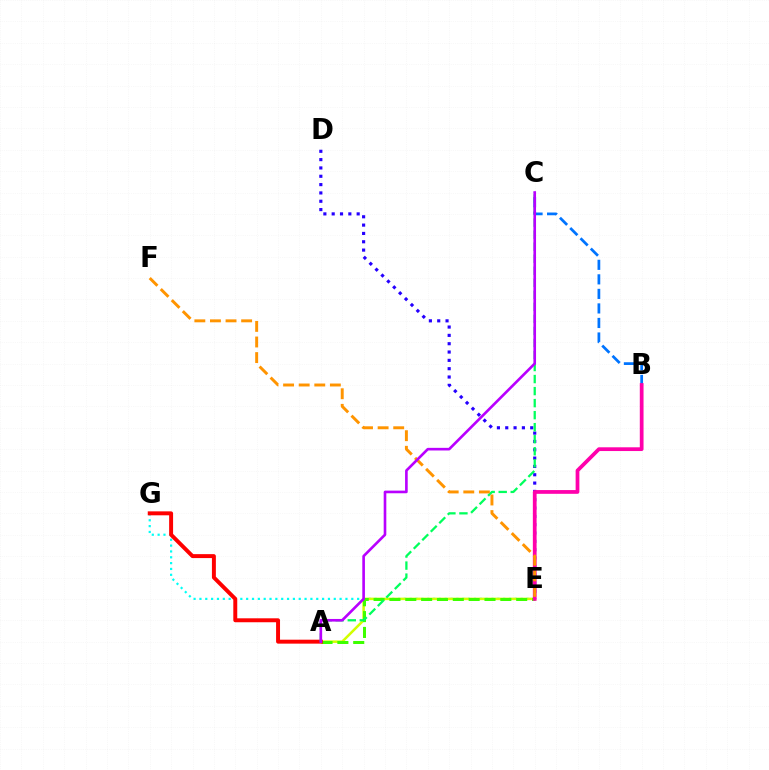{('E', 'G'): [{'color': '#00fff6', 'line_style': 'dotted', 'thickness': 1.59}], ('A', 'E'): [{'color': '#d1ff00', 'line_style': 'solid', 'thickness': 1.82}, {'color': '#3dff00', 'line_style': 'dashed', 'thickness': 2.15}], ('D', 'E'): [{'color': '#2500ff', 'line_style': 'dotted', 'thickness': 2.26}], ('A', 'G'): [{'color': '#ff0000', 'line_style': 'solid', 'thickness': 2.84}], ('B', 'C'): [{'color': '#0074ff', 'line_style': 'dashed', 'thickness': 1.97}], ('B', 'E'): [{'color': '#ff00ac', 'line_style': 'solid', 'thickness': 2.7}], ('A', 'C'): [{'color': '#00ff5c', 'line_style': 'dashed', 'thickness': 1.63}, {'color': '#b900ff', 'line_style': 'solid', 'thickness': 1.9}], ('E', 'F'): [{'color': '#ff9400', 'line_style': 'dashed', 'thickness': 2.12}]}